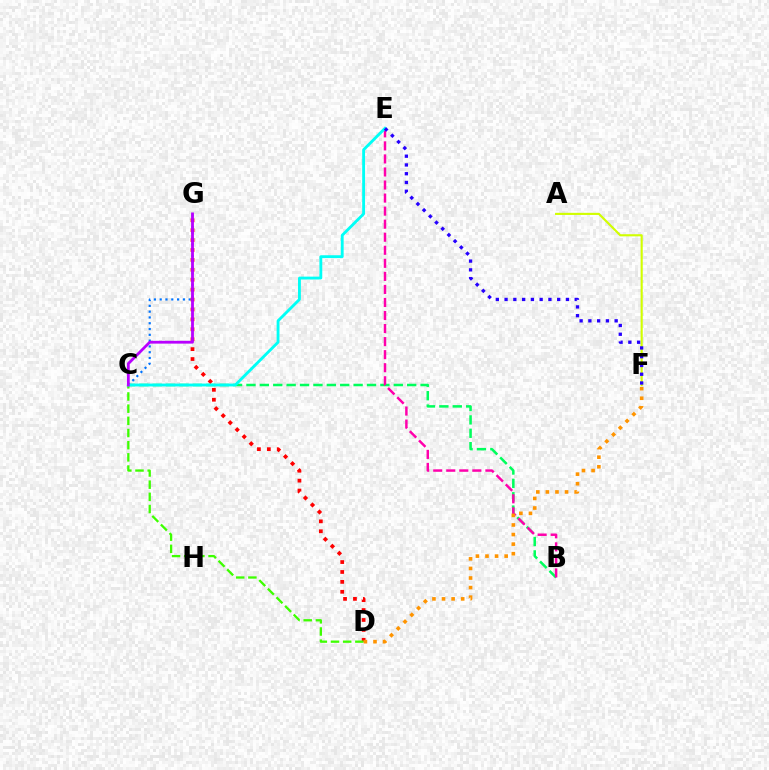{('B', 'C'): [{'color': '#00ff5c', 'line_style': 'dashed', 'thickness': 1.82}], ('C', 'G'): [{'color': '#0074ff', 'line_style': 'dotted', 'thickness': 1.57}, {'color': '#b900ff', 'line_style': 'solid', 'thickness': 2.02}], ('B', 'E'): [{'color': '#ff00ac', 'line_style': 'dashed', 'thickness': 1.77}], ('D', 'G'): [{'color': '#ff0000', 'line_style': 'dotted', 'thickness': 2.69}], ('C', 'D'): [{'color': '#3dff00', 'line_style': 'dashed', 'thickness': 1.65}], ('C', 'E'): [{'color': '#00fff6', 'line_style': 'solid', 'thickness': 2.05}], ('A', 'F'): [{'color': '#d1ff00', 'line_style': 'solid', 'thickness': 1.53}], ('D', 'F'): [{'color': '#ff9400', 'line_style': 'dotted', 'thickness': 2.6}], ('E', 'F'): [{'color': '#2500ff', 'line_style': 'dotted', 'thickness': 2.38}]}